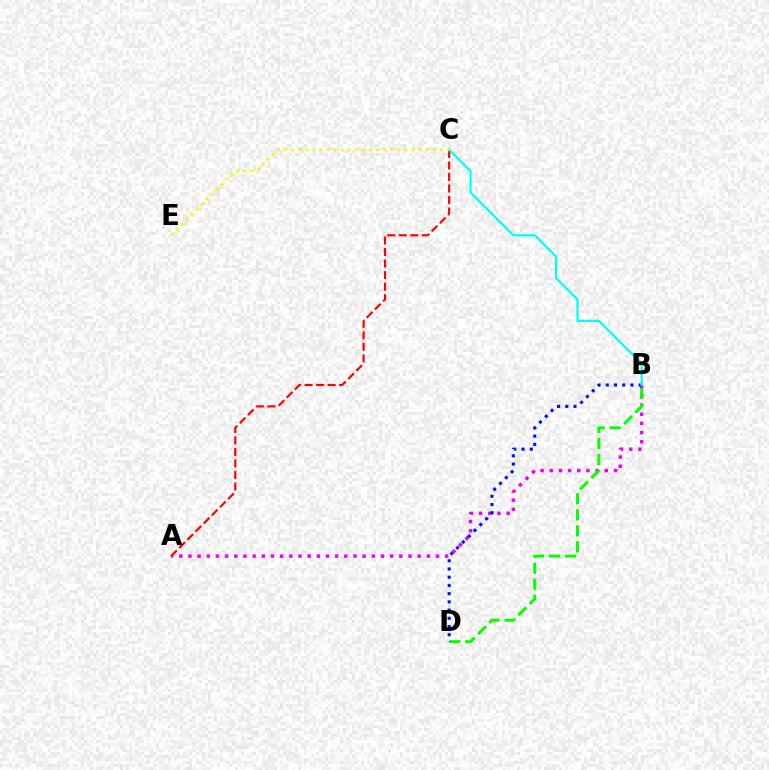{('A', 'B'): [{'color': '#ee00ff', 'line_style': 'dotted', 'thickness': 2.49}], ('B', 'D'): [{'color': '#08ff00', 'line_style': 'dashed', 'thickness': 2.18}, {'color': '#0010ff', 'line_style': 'dotted', 'thickness': 2.23}], ('A', 'C'): [{'color': '#ff0000', 'line_style': 'dashed', 'thickness': 1.56}], ('B', 'C'): [{'color': '#00fff6', 'line_style': 'solid', 'thickness': 1.61}], ('C', 'E'): [{'color': '#fcf500', 'line_style': 'dotted', 'thickness': 1.92}]}